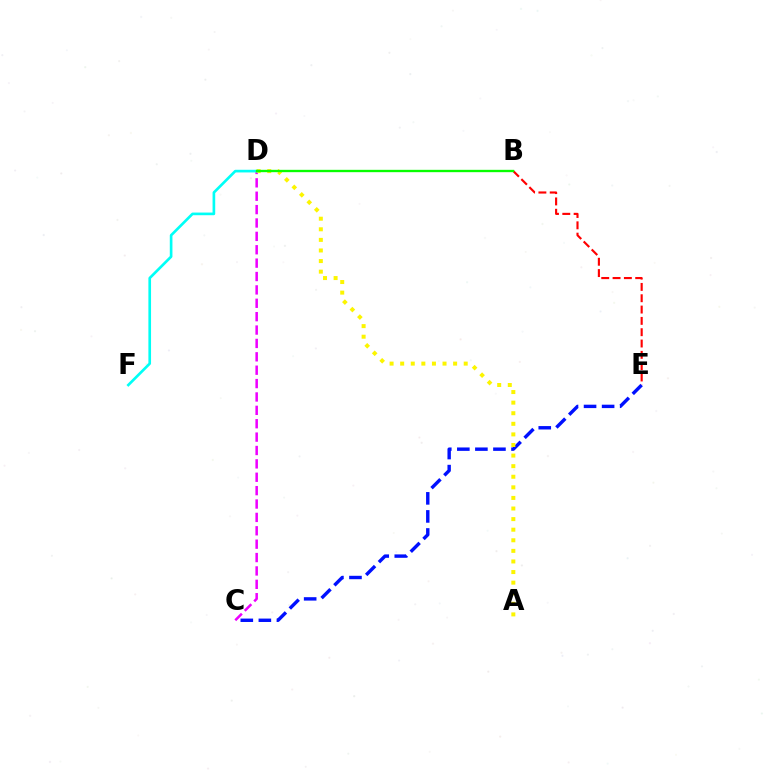{('C', 'E'): [{'color': '#0010ff', 'line_style': 'dashed', 'thickness': 2.45}], ('C', 'D'): [{'color': '#ee00ff', 'line_style': 'dashed', 'thickness': 1.82}], ('A', 'D'): [{'color': '#fcf500', 'line_style': 'dotted', 'thickness': 2.88}], ('D', 'F'): [{'color': '#00fff6', 'line_style': 'solid', 'thickness': 1.91}], ('B', 'E'): [{'color': '#ff0000', 'line_style': 'dashed', 'thickness': 1.54}], ('B', 'D'): [{'color': '#08ff00', 'line_style': 'solid', 'thickness': 1.69}]}